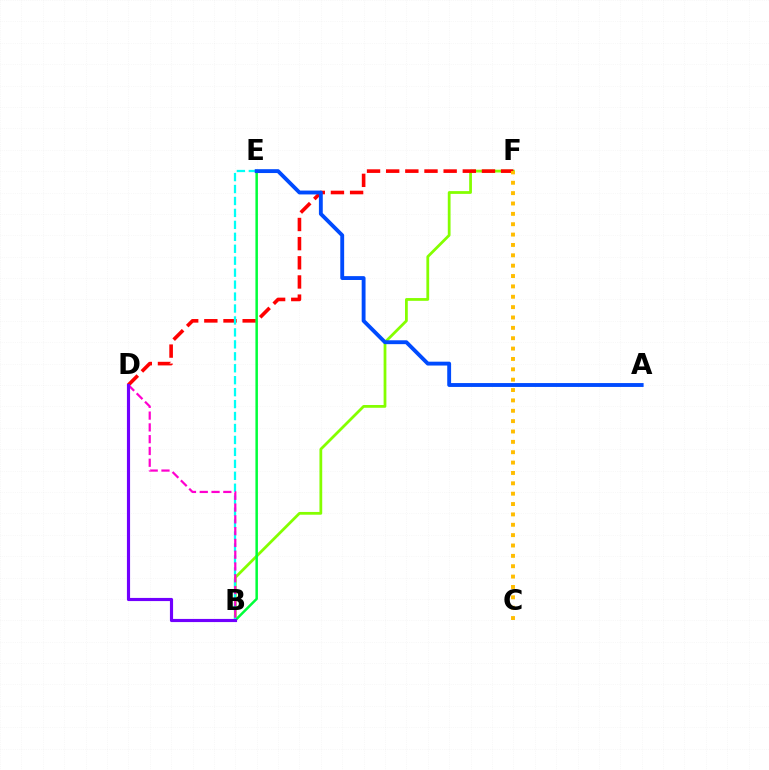{('B', 'F'): [{'color': '#84ff00', 'line_style': 'solid', 'thickness': 2.0}], ('D', 'F'): [{'color': '#ff0000', 'line_style': 'dashed', 'thickness': 2.6}], ('B', 'E'): [{'color': '#00ff39', 'line_style': 'solid', 'thickness': 1.8}, {'color': '#00fff6', 'line_style': 'dashed', 'thickness': 1.62}], ('A', 'E'): [{'color': '#004bff', 'line_style': 'solid', 'thickness': 2.78}], ('B', 'D'): [{'color': '#ff00cf', 'line_style': 'dashed', 'thickness': 1.6}, {'color': '#7200ff', 'line_style': 'solid', 'thickness': 2.26}], ('C', 'F'): [{'color': '#ffbd00', 'line_style': 'dotted', 'thickness': 2.82}]}